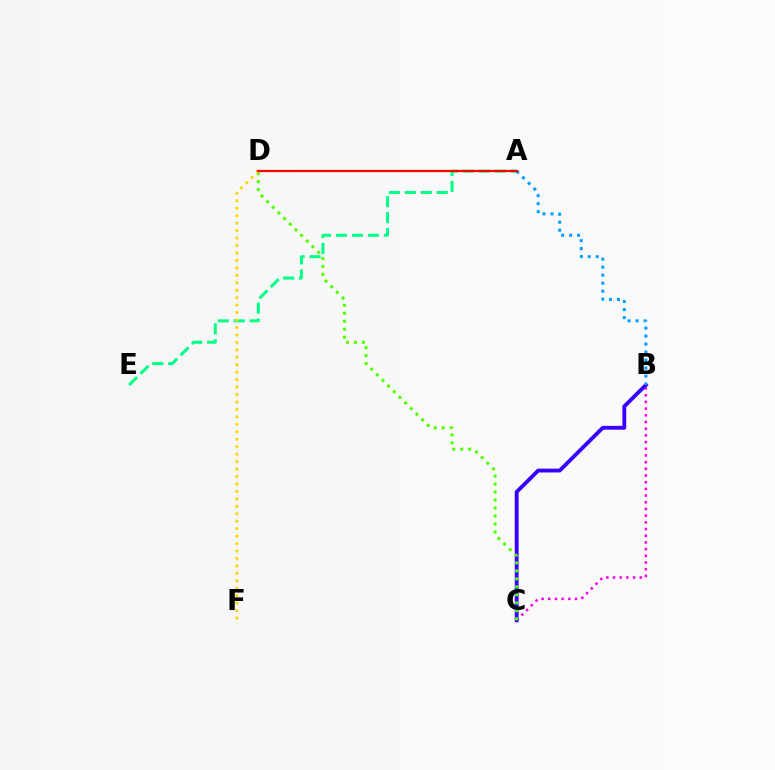{('B', 'C'): [{'color': '#ff00ed', 'line_style': 'dotted', 'thickness': 1.82}, {'color': '#3700ff', 'line_style': 'solid', 'thickness': 2.76}], ('A', 'E'): [{'color': '#00ff86', 'line_style': 'dashed', 'thickness': 2.17}], ('C', 'D'): [{'color': '#4fff00', 'line_style': 'dotted', 'thickness': 2.17}], ('A', 'B'): [{'color': '#009eff', 'line_style': 'dotted', 'thickness': 2.17}], ('D', 'F'): [{'color': '#ffd500', 'line_style': 'dotted', 'thickness': 2.02}], ('A', 'D'): [{'color': '#ff0000', 'line_style': 'solid', 'thickness': 1.62}]}